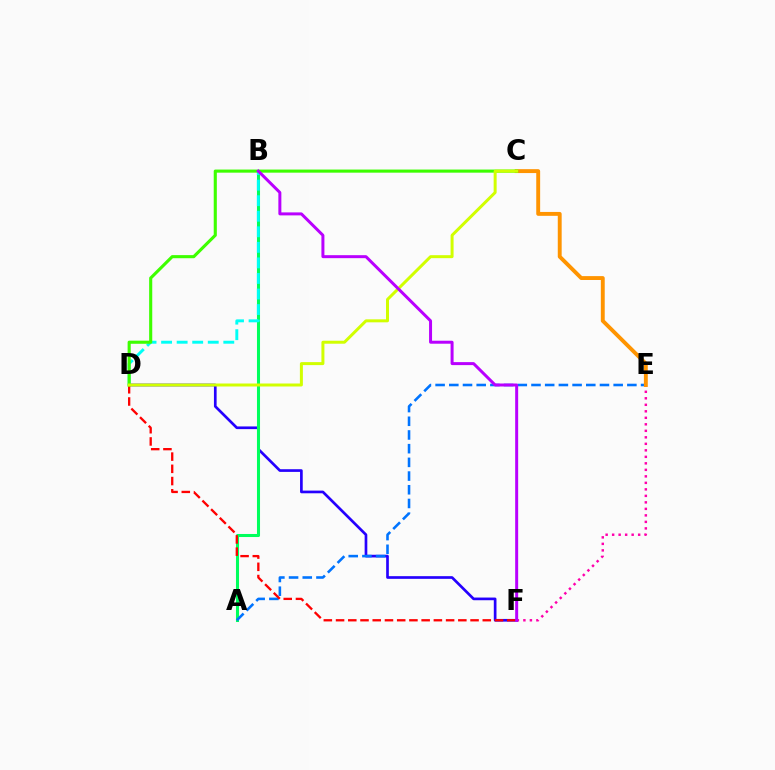{('D', 'F'): [{'color': '#2500ff', 'line_style': 'solid', 'thickness': 1.93}, {'color': '#ff0000', 'line_style': 'dashed', 'thickness': 1.66}], ('A', 'B'): [{'color': '#00ff5c', 'line_style': 'solid', 'thickness': 2.2}], ('A', 'E'): [{'color': '#0074ff', 'line_style': 'dashed', 'thickness': 1.86}], ('E', 'F'): [{'color': '#ff00ac', 'line_style': 'dotted', 'thickness': 1.77}], ('B', 'D'): [{'color': '#00fff6', 'line_style': 'dashed', 'thickness': 2.11}], ('C', 'E'): [{'color': '#ff9400', 'line_style': 'solid', 'thickness': 2.8}], ('C', 'D'): [{'color': '#3dff00', 'line_style': 'solid', 'thickness': 2.24}, {'color': '#d1ff00', 'line_style': 'solid', 'thickness': 2.15}], ('B', 'F'): [{'color': '#b900ff', 'line_style': 'solid', 'thickness': 2.15}]}